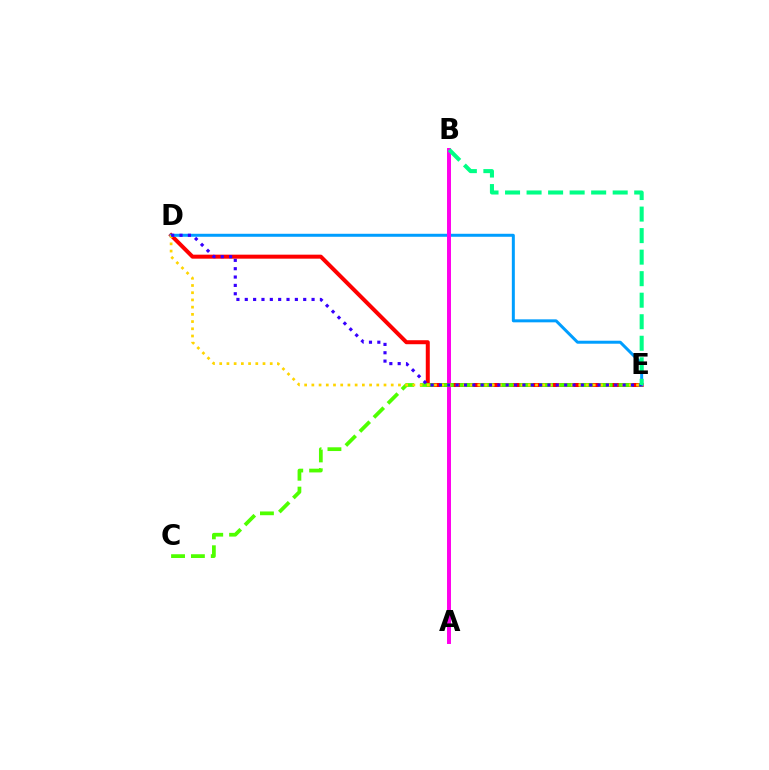{('D', 'E'): [{'color': '#ff0000', 'line_style': 'solid', 'thickness': 2.88}, {'color': '#009eff', 'line_style': 'solid', 'thickness': 2.15}, {'color': '#ffd500', 'line_style': 'dotted', 'thickness': 1.96}, {'color': '#3700ff', 'line_style': 'dotted', 'thickness': 2.27}], ('A', 'B'): [{'color': '#ff00ed', 'line_style': 'solid', 'thickness': 2.85}], ('C', 'E'): [{'color': '#4fff00', 'line_style': 'dashed', 'thickness': 2.7}], ('B', 'E'): [{'color': '#00ff86', 'line_style': 'dashed', 'thickness': 2.92}]}